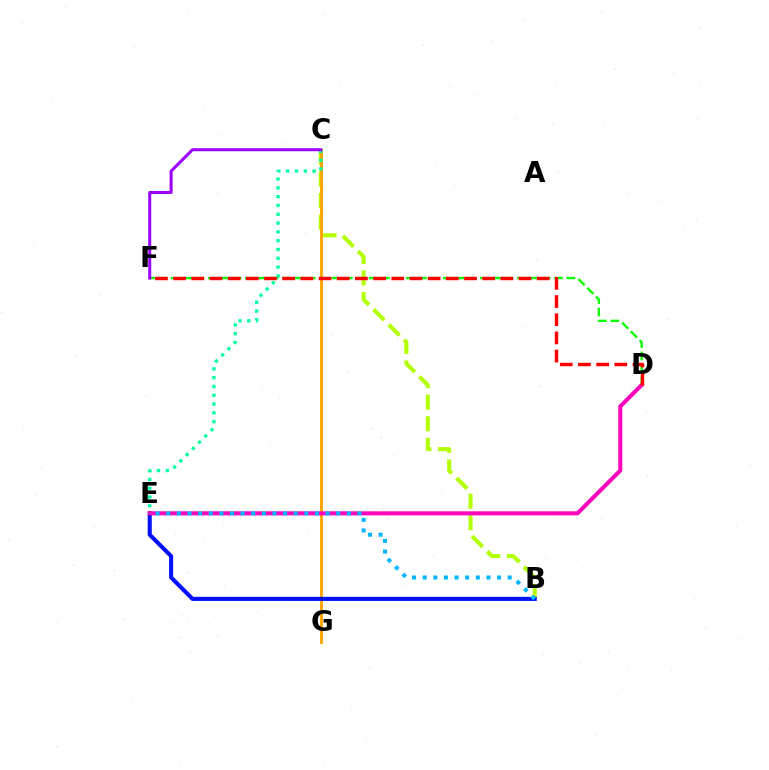{('B', 'C'): [{'color': '#b3ff00', 'line_style': 'dashed', 'thickness': 2.93}], ('C', 'G'): [{'color': '#ffa500', 'line_style': 'solid', 'thickness': 2.07}], ('D', 'F'): [{'color': '#08ff00', 'line_style': 'dashed', 'thickness': 1.68}, {'color': '#ff0000', 'line_style': 'dashed', 'thickness': 2.47}], ('B', 'E'): [{'color': '#0010ff', 'line_style': 'solid', 'thickness': 2.94}, {'color': '#00b5ff', 'line_style': 'dotted', 'thickness': 2.89}], ('D', 'E'): [{'color': '#ff00bd', 'line_style': 'solid', 'thickness': 2.91}], ('C', 'E'): [{'color': '#00ff9d', 'line_style': 'dotted', 'thickness': 2.39}], ('C', 'F'): [{'color': '#9b00ff', 'line_style': 'solid', 'thickness': 2.18}]}